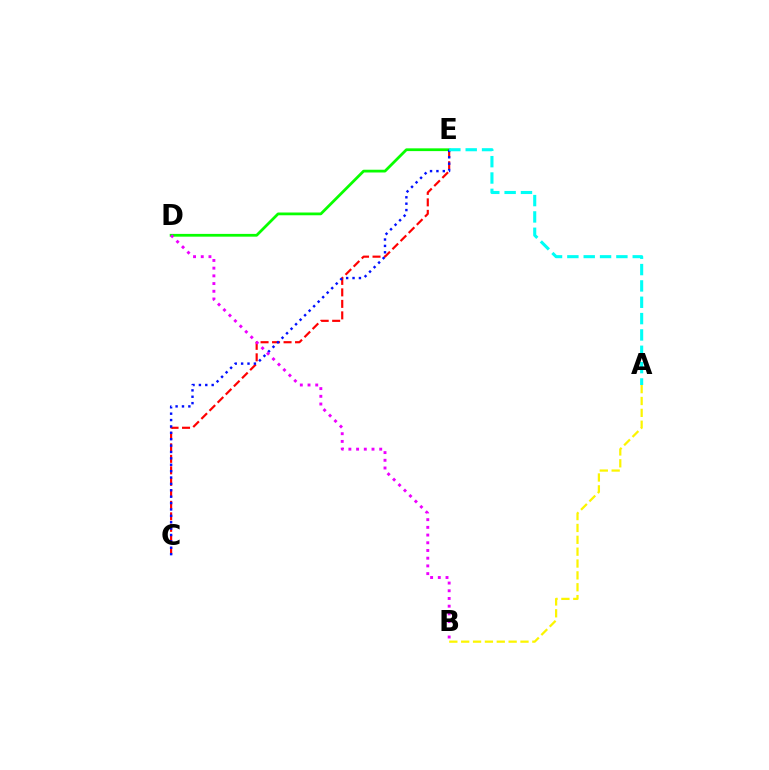{('D', 'E'): [{'color': '#08ff00', 'line_style': 'solid', 'thickness': 1.99}], ('C', 'E'): [{'color': '#ff0000', 'line_style': 'dashed', 'thickness': 1.56}, {'color': '#0010ff', 'line_style': 'dotted', 'thickness': 1.73}], ('A', 'B'): [{'color': '#fcf500', 'line_style': 'dashed', 'thickness': 1.61}], ('A', 'E'): [{'color': '#00fff6', 'line_style': 'dashed', 'thickness': 2.22}], ('B', 'D'): [{'color': '#ee00ff', 'line_style': 'dotted', 'thickness': 2.09}]}